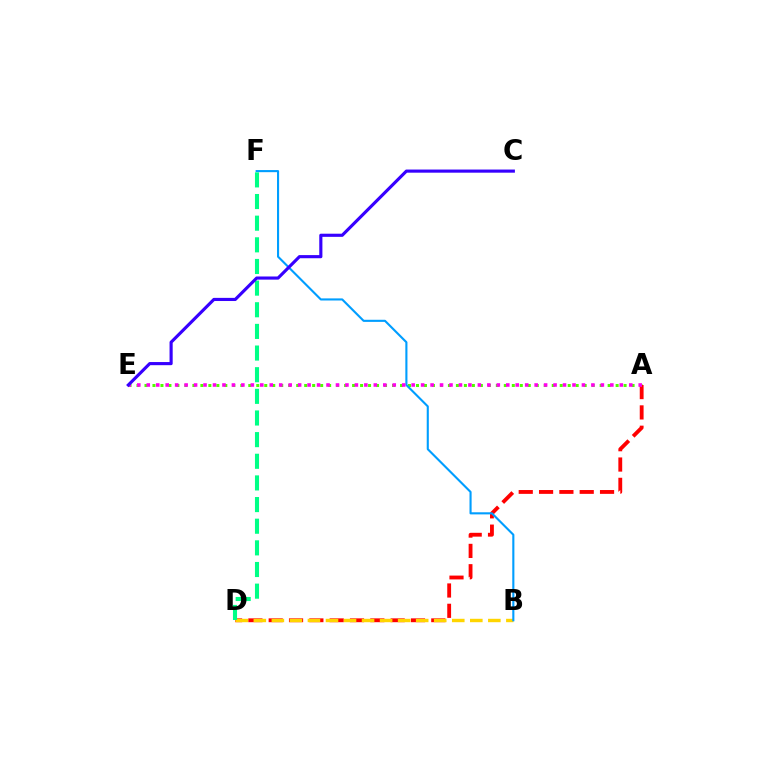{('A', 'E'): [{'color': '#4fff00', 'line_style': 'dotted', 'thickness': 2.17}, {'color': '#ff00ed', 'line_style': 'dotted', 'thickness': 2.57}], ('A', 'D'): [{'color': '#ff0000', 'line_style': 'dashed', 'thickness': 2.76}], ('B', 'D'): [{'color': '#ffd500', 'line_style': 'dashed', 'thickness': 2.45}], ('B', 'F'): [{'color': '#009eff', 'line_style': 'solid', 'thickness': 1.52}], ('D', 'F'): [{'color': '#00ff86', 'line_style': 'dashed', 'thickness': 2.94}], ('C', 'E'): [{'color': '#3700ff', 'line_style': 'solid', 'thickness': 2.26}]}